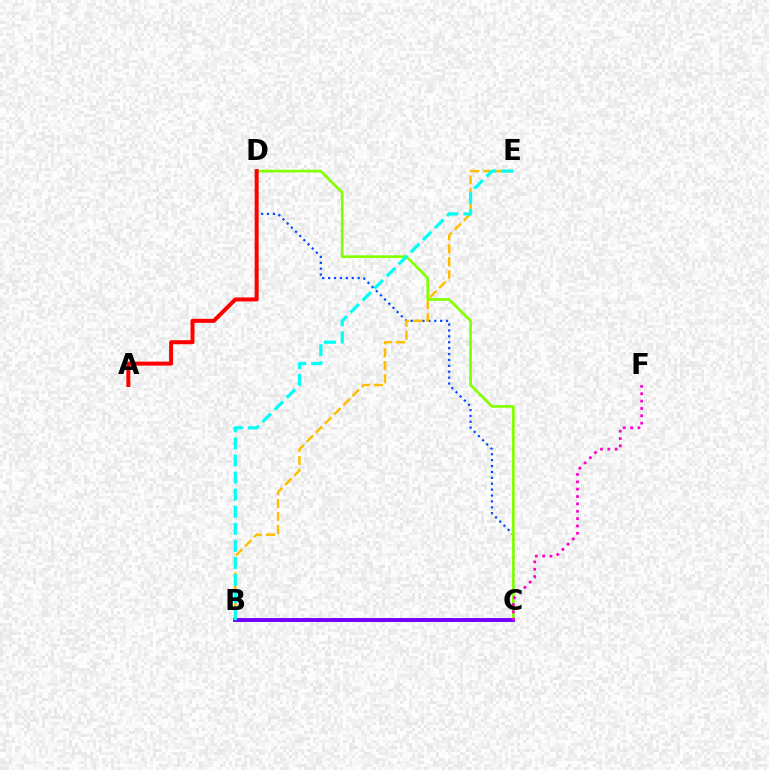{('B', 'C'): [{'color': '#00ff39', 'line_style': 'solid', 'thickness': 1.94}, {'color': '#7200ff', 'line_style': 'solid', 'thickness': 2.81}], ('C', 'D'): [{'color': '#004bff', 'line_style': 'dotted', 'thickness': 1.6}, {'color': '#84ff00', 'line_style': 'solid', 'thickness': 1.94}], ('B', 'E'): [{'color': '#ffbd00', 'line_style': 'dashed', 'thickness': 1.76}, {'color': '#00fff6', 'line_style': 'dashed', 'thickness': 2.32}], ('C', 'F'): [{'color': '#ff00cf', 'line_style': 'dotted', 'thickness': 2.0}], ('A', 'D'): [{'color': '#ff0000', 'line_style': 'solid', 'thickness': 2.88}]}